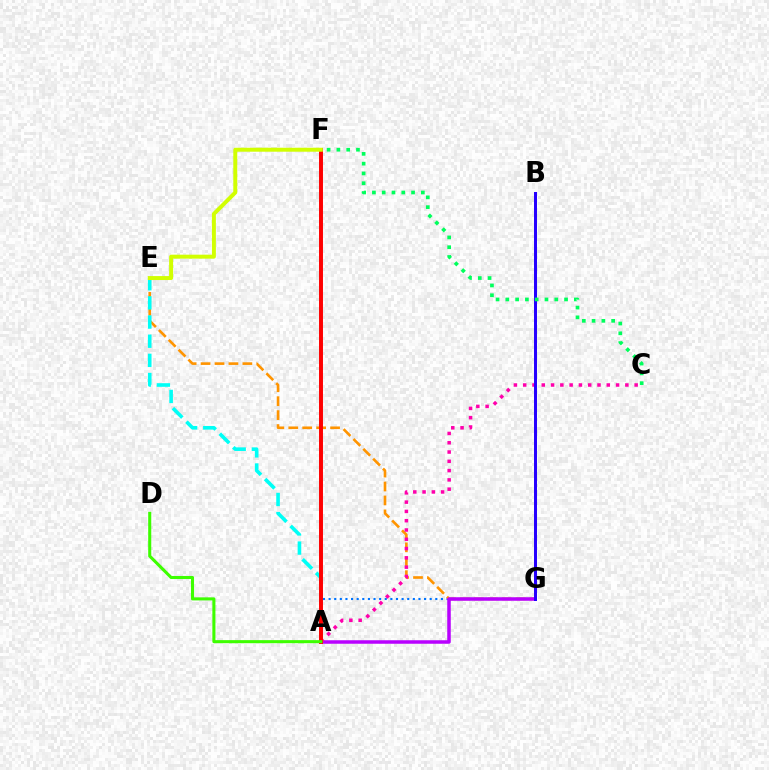{('A', 'G'): [{'color': '#0074ff', 'line_style': 'dotted', 'thickness': 1.53}, {'color': '#b900ff', 'line_style': 'solid', 'thickness': 2.53}], ('E', 'G'): [{'color': '#ff9400', 'line_style': 'dashed', 'thickness': 1.89}], ('A', 'E'): [{'color': '#00fff6', 'line_style': 'dashed', 'thickness': 2.6}], ('A', 'C'): [{'color': '#ff00ac', 'line_style': 'dotted', 'thickness': 2.52}], ('A', 'F'): [{'color': '#ff0000', 'line_style': 'solid', 'thickness': 2.84}], ('B', 'G'): [{'color': '#2500ff', 'line_style': 'solid', 'thickness': 2.15}], ('C', 'F'): [{'color': '#00ff5c', 'line_style': 'dotted', 'thickness': 2.66}], ('E', 'F'): [{'color': '#d1ff00', 'line_style': 'solid', 'thickness': 2.86}], ('A', 'D'): [{'color': '#3dff00', 'line_style': 'solid', 'thickness': 2.2}]}